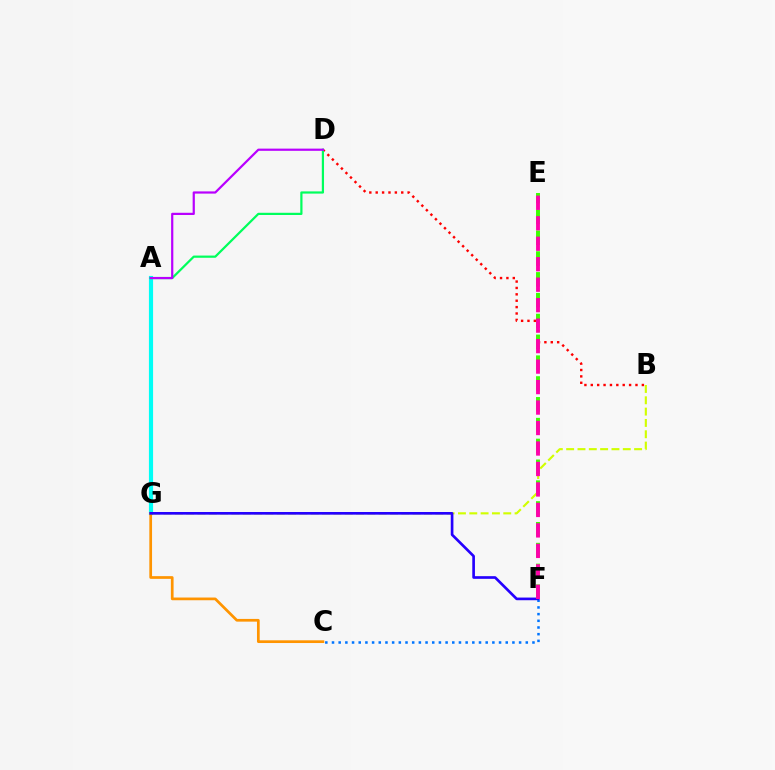{('A', 'G'): [{'color': '#00fff6', 'line_style': 'solid', 'thickness': 2.99}], ('B', 'D'): [{'color': '#ff0000', 'line_style': 'dotted', 'thickness': 1.73}], ('A', 'D'): [{'color': '#00ff5c', 'line_style': 'solid', 'thickness': 1.59}, {'color': '#b900ff', 'line_style': 'solid', 'thickness': 1.59}], ('B', 'G'): [{'color': '#d1ff00', 'line_style': 'dashed', 'thickness': 1.54}], ('C', 'F'): [{'color': '#0074ff', 'line_style': 'dotted', 'thickness': 1.82}], ('C', 'G'): [{'color': '#ff9400', 'line_style': 'solid', 'thickness': 1.95}], ('F', 'G'): [{'color': '#2500ff', 'line_style': 'solid', 'thickness': 1.92}], ('E', 'F'): [{'color': '#3dff00', 'line_style': 'dashed', 'thickness': 2.83}, {'color': '#ff00ac', 'line_style': 'dashed', 'thickness': 2.78}]}